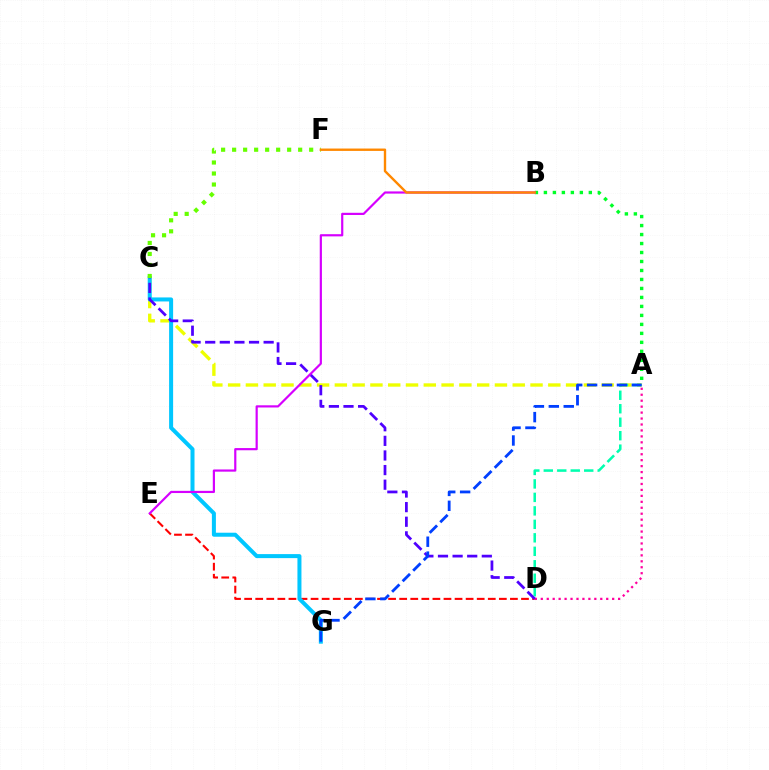{('A', 'B'): [{'color': '#00ff27', 'line_style': 'dotted', 'thickness': 2.44}], ('A', 'C'): [{'color': '#eeff00', 'line_style': 'dashed', 'thickness': 2.42}], ('D', 'E'): [{'color': '#ff0000', 'line_style': 'dashed', 'thickness': 1.5}], ('C', 'G'): [{'color': '#00c7ff', 'line_style': 'solid', 'thickness': 2.89}], ('A', 'D'): [{'color': '#ff00a0', 'line_style': 'dotted', 'thickness': 1.62}, {'color': '#00ffaf', 'line_style': 'dashed', 'thickness': 1.83}], ('C', 'F'): [{'color': '#66ff00', 'line_style': 'dotted', 'thickness': 2.99}], ('C', 'D'): [{'color': '#4f00ff', 'line_style': 'dashed', 'thickness': 1.98}], ('B', 'E'): [{'color': '#d600ff', 'line_style': 'solid', 'thickness': 1.58}], ('A', 'G'): [{'color': '#003fff', 'line_style': 'dashed', 'thickness': 2.03}], ('B', 'F'): [{'color': '#ff8800', 'line_style': 'solid', 'thickness': 1.72}]}